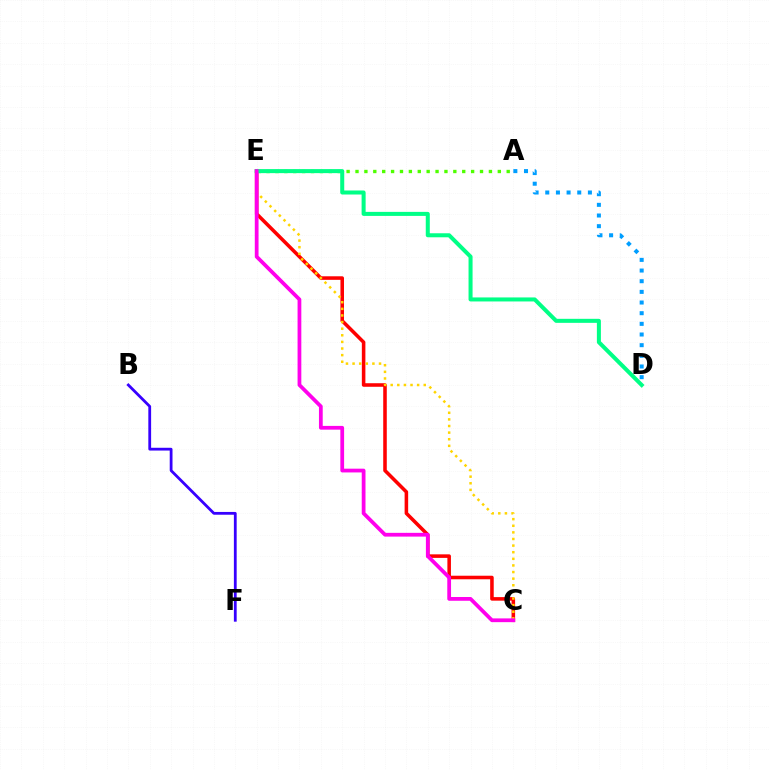{('C', 'E'): [{'color': '#ff0000', 'line_style': 'solid', 'thickness': 2.56}, {'color': '#ffd500', 'line_style': 'dotted', 'thickness': 1.8}, {'color': '#ff00ed', 'line_style': 'solid', 'thickness': 2.71}], ('A', 'E'): [{'color': '#4fff00', 'line_style': 'dotted', 'thickness': 2.42}], ('B', 'F'): [{'color': '#3700ff', 'line_style': 'solid', 'thickness': 2.01}], ('D', 'E'): [{'color': '#00ff86', 'line_style': 'solid', 'thickness': 2.9}], ('A', 'D'): [{'color': '#009eff', 'line_style': 'dotted', 'thickness': 2.9}]}